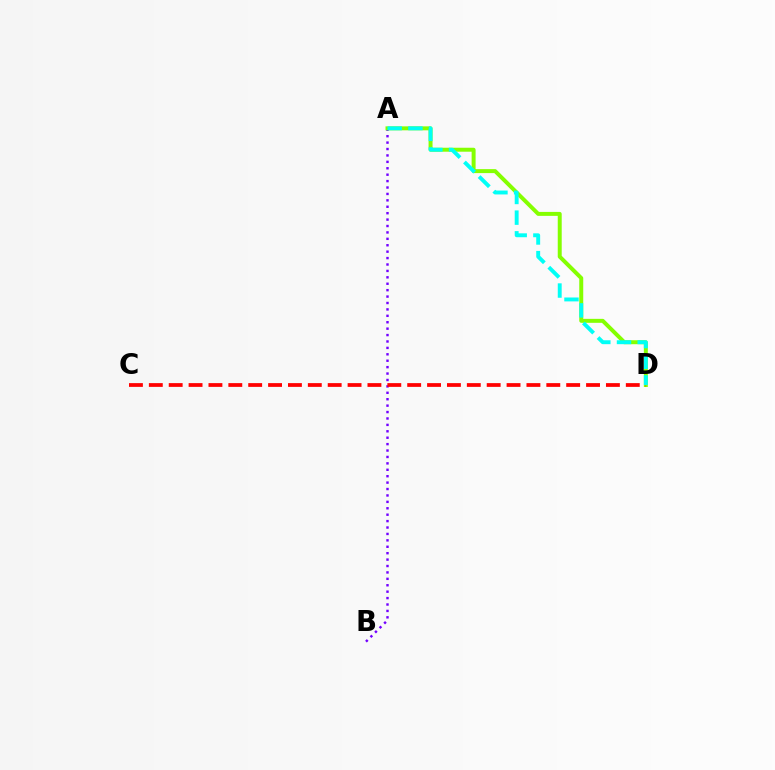{('A', 'B'): [{'color': '#7200ff', 'line_style': 'dotted', 'thickness': 1.74}], ('A', 'D'): [{'color': '#84ff00', 'line_style': 'solid', 'thickness': 2.86}, {'color': '#00fff6', 'line_style': 'dashed', 'thickness': 2.81}], ('C', 'D'): [{'color': '#ff0000', 'line_style': 'dashed', 'thickness': 2.7}]}